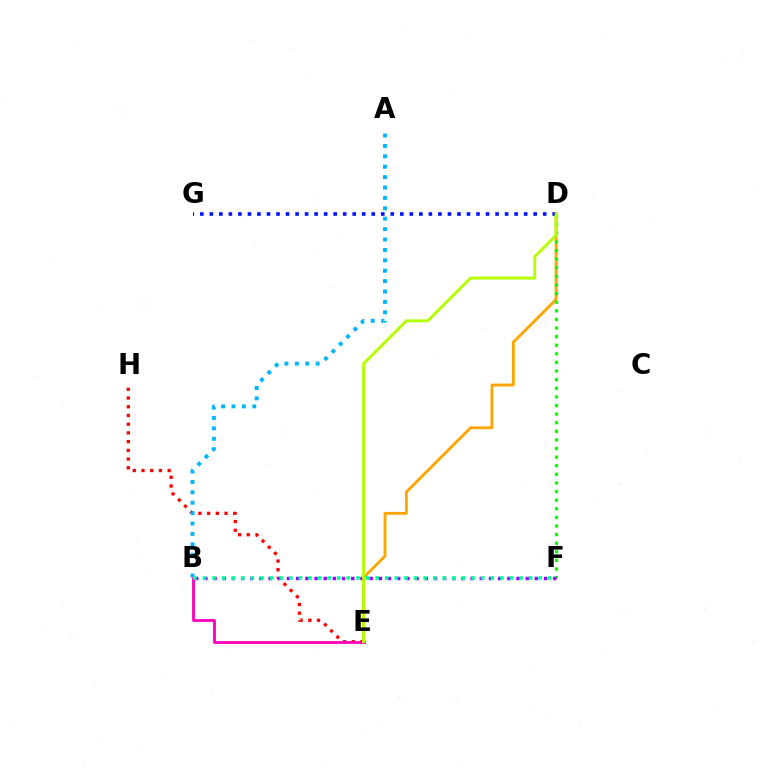{('D', 'E'): [{'color': '#ffa500', 'line_style': 'solid', 'thickness': 2.05}, {'color': '#b3ff00', 'line_style': 'solid', 'thickness': 2.13}], ('D', 'F'): [{'color': '#08ff00', 'line_style': 'dotted', 'thickness': 2.34}], ('D', 'G'): [{'color': '#0010ff', 'line_style': 'dotted', 'thickness': 2.59}], ('E', 'H'): [{'color': '#ff0000', 'line_style': 'dotted', 'thickness': 2.37}], ('A', 'B'): [{'color': '#00b5ff', 'line_style': 'dotted', 'thickness': 2.83}], ('B', 'E'): [{'color': '#ff00bd', 'line_style': 'solid', 'thickness': 2.03}], ('B', 'F'): [{'color': '#9b00ff', 'line_style': 'dotted', 'thickness': 2.49}, {'color': '#00ff9d', 'line_style': 'dotted', 'thickness': 2.61}]}